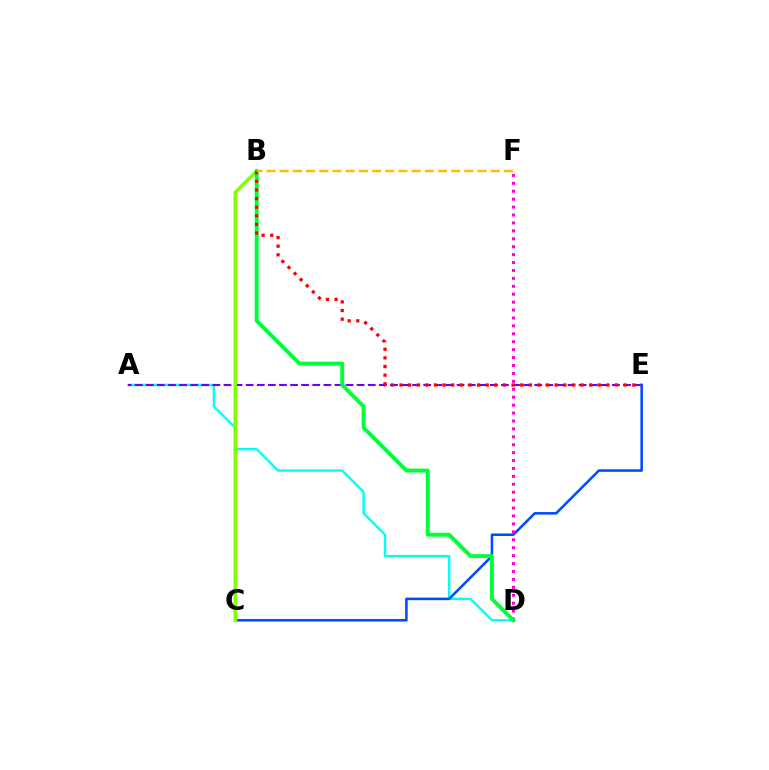{('A', 'D'): [{'color': '#00fff6', 'line_style': 'solid', 'thickness': 1.74}], ('A', 'E'): [{'color': '#7200ff', 'line_style': 'dashed', 'thickness': 1.51}], ('C', 'E'): [{'color': '#004bff', 'line_style': 'solid', 'thickness': 1.84}], ('D', 'F'): [{'color': '#ff00cf', 'line_style': 'dotted', 'thickness': 2.15}], ('B', 'C'): [{'color': '#84ff00', 'line_style': 'solid', 'thickness': 2.65}], ('B', 'D'): [{'color': '#00ff39', 'line_style': 'solid', 'thickness': 2.82}], ('B', 'E'): [{'color': '#ff0000', 'line_style': 'dotted', 'thickness': 2.34}], ('B', 'F'): [{'color': '#ffbd00', 'line_style': 'dashed', 'thickness': 1.79}]}